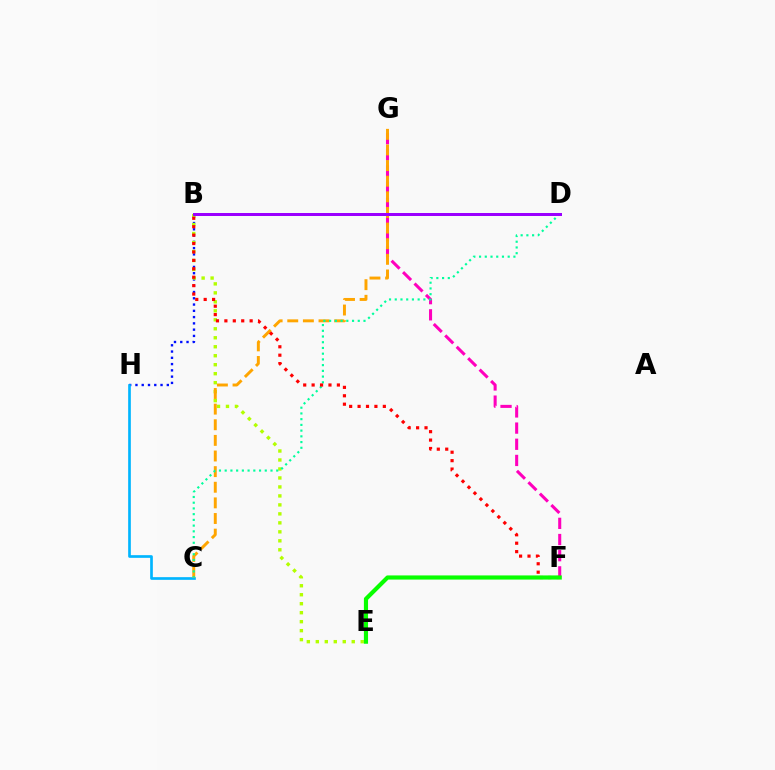{('B', 'H'): [{'color': '#0010ff', 'line_style': 'dotted', 'thickness': 1.7}], ('B', 'E'): [{'color': '#b3ff00', 'line_style': 'dotted', 'thickness': 2.44}], ('F', 'G'): [{'color': '#ff00bd', 'line_style': 'dashed', 'thickness': 2.2}], ('C', 'H'): [{'color': '#00b5ff', 'line_style': 'solid', 'thickness': 1.93}], ('C', 'G'): [{'color': '#ffa500', 'line_style': 'dashed', 'thickness': 2.12}], ('C', 'D'): [{'color': '#00ff9d', 'line_style': 'dotted', 'thickness': 1.56}], ('B', 'F'): [{'color': '#ff0000', 'line_style': 'dotted', 'thickness': 2.29}], ('E', 'F'): [{'color': '#08ff00', 'line_style': 'solid', 'thickness': 2.99}], ('B', 'D'): [{'color': '#9b00ff', 'line_style': 'solid', 'thickness': 2.16}]}